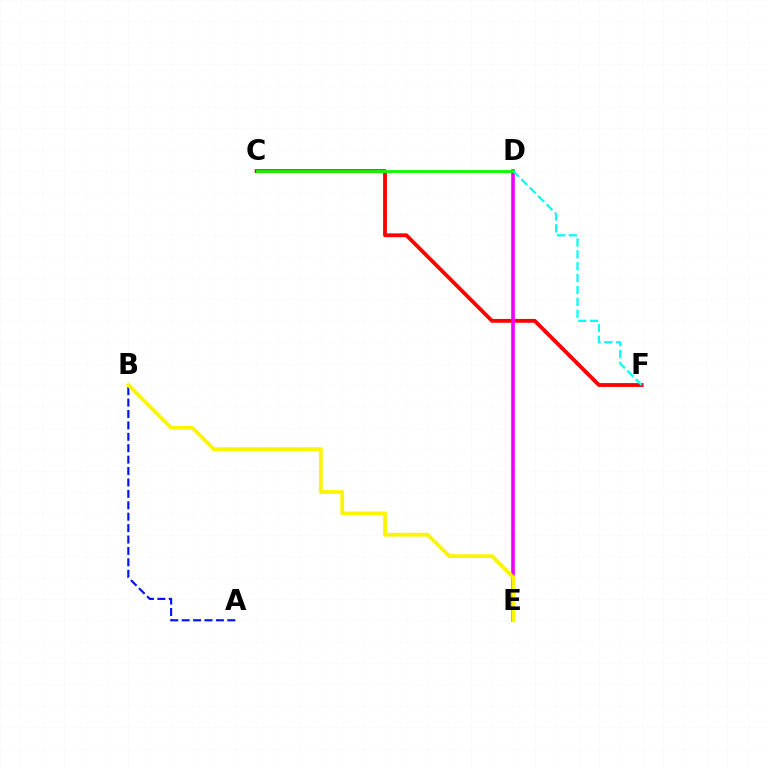{('C', 'F'): [{'color': '#ff0000', 'line_style': 'solid', 'thickness': 2.75}], ('D', 'E'): [{'color': '#ee00ff', 'line_style': 'solid', 'thickness': 2.59}], ('A', 'B'): [{'color': '#0010ff', 'line_style': 'dashed', 'thickness': 1.55}], ('C', 'D'): [{'color': '#08ff00', 'line_style': 'solid', 'thickness': 2.03}], ('D', 'F'): [{'color': '#00fff6', 'line_style': 'dashed', 'thickness': 1.61}], ('B', 'E'): [{'color': '#fcf500', 'line_style': 'solid', 'thickness': 2.71}]}